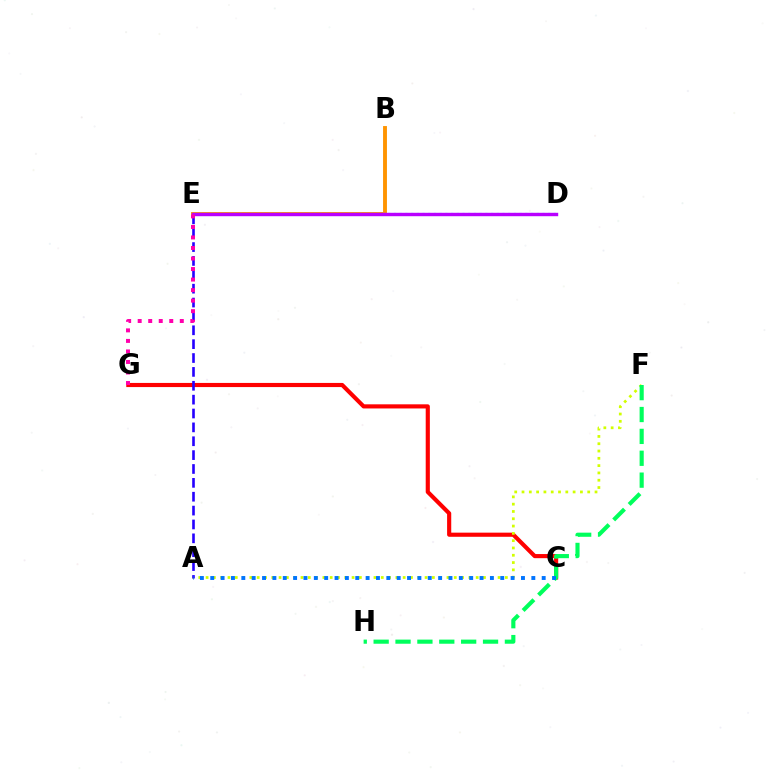{('D', 'E'): [{'color': '#3dff00', 'line_style': 'dotted', 'thickness': 1.86}, {'color': '#00fff6', 'line_style': 'dotted', 'thickness': 1.55}, {'color': '#b900ff', 'line_style': 'solid', 'thickness': 2.45}], ('B', 'E'): [{'color': '#ff9400', 'line_style': 'solid', 'thickness': 2.79}], ('C', 'G'): [{'color': '#ff0000', 'line_style': 'solid', 'thickness': 2.98}], ('A', 'F'): [{'color': '#d1ff00', 'line_style': 'dotted', 'thickness': 1.98}], ('F', 'H'): [{'color': '#00ff5c', 'line_style': 'dashed', 'thickness': 2.97}], ('A', 'E'): [{'color': '#2500ff', 'line_style': 'dashed', 'thickness': 1.88}], ('A', 'C'): [{'color': '#0074ff', 'line_style': 'dotted', 'thickness': 2.81}], ('E', 'G'): [{'color': '#ff00ac', 'line_style': 'dotted', 'thickness': 2.86}]}